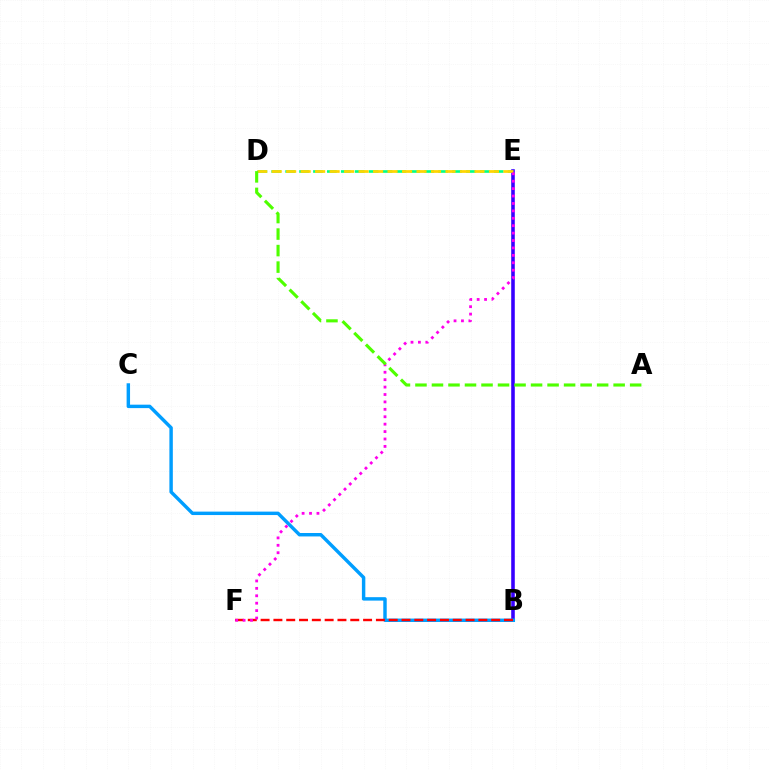{('D', 'E'): [{'color': '#00ff86', 'line_style': 'dashed', 'thickness': 1.89}, {'color': '#ffd500', 'line_style': 'dashed', 'thickness': 1.97}], ('B', 'E'): [{'color': '#3700ff', 'line_style': 'solid', 'thickness': 2.58}], ('B', 'C'): [{'color': '#009eff', 'line_style': 'solid', 'thickness': 2.47}], ('B', 'F'): [{'color': '#ff0000', 'line_style': 'dashed', 'thickness': 1.74}], ('E', 'F'): [{'color': '#ff00ed', 'line_style': 'dotted', 'thickness': 2.01}], ('A', 'D'): [{'color': '#4fff00', 'line_style': 'dashed', 'thickness': 2.24}]}